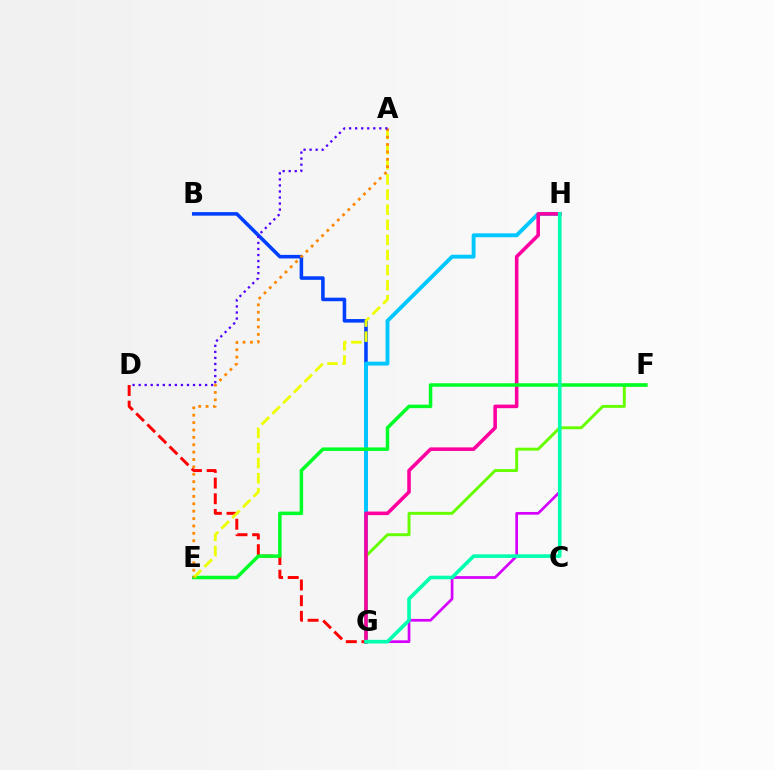{('B', 'G'): [{'color': '#003fff', 'line_style': 'solid', 'thickness': 2.56}], ('G', 'H'): [{'color': '#00c7ff', 'line_style': 'solid', 'thickness': 2.8}, {'color': '#ff00a0', 'line_style': 'solid', 'thickness': 2.57}, {'color': '#d600ff', 'line_style': 'solid', 'thickness': 1.94}, {'color': '#00ffaf', 'line_style': 'solid', 'thickness': 2.6}], ('F', 'G'): [{'color': '#66ff00', 'line_style': 'solid', 'thickness': 2.11}], ('D', 'G'): [{'color': '#ff0000', 'line_style': 'dashed', 'thickness': 2.13}], ('E', 'F'): [{'color': '#00ff27', 'line_style': 'solid', 'thickness': 2.52}], ('A', 'E'): [{'color': '#eeff00', 'line_style': 'dashed', 'thickness': 2.05}, {'color': '#ff8800', 'line_style': 'dotted', 'thickness': 2.01}], ('A', 'D'): [{'color': '#4f00ff', 'line_style': 'dotted', 'thickness': 1.64}]}